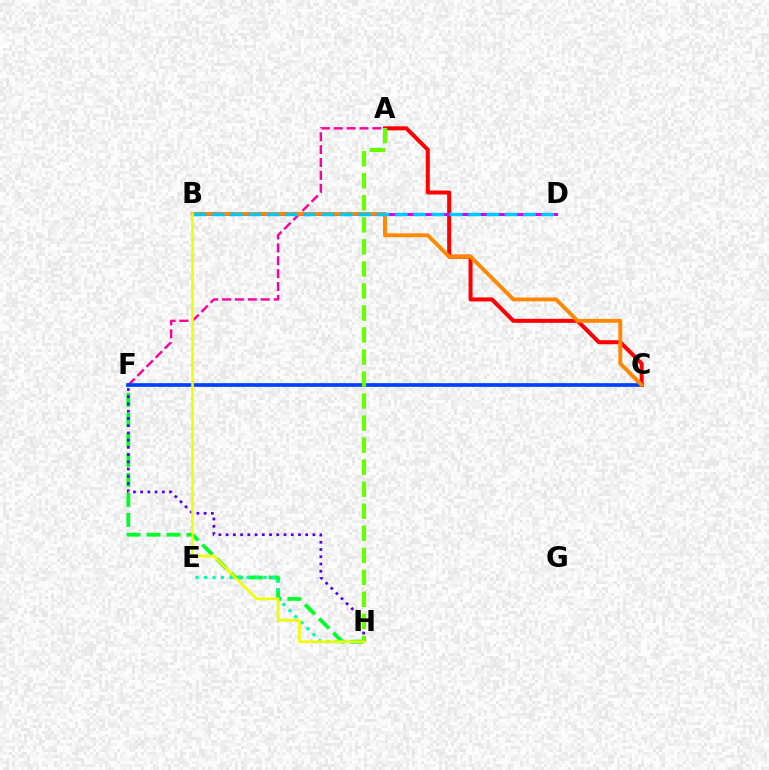{('A', 'C'): [{'color': '#ff0000', 'line_style': 'solid', 'thickness': 2.89}], ('F', 'H'): [{'color': '#00ff27', 'line_style': 'dashed', 'thickness': 2.72}, {'color': '#4f00ff', 'line_style': 'dotted', 'thickness': 1.97}], ('A', 'F'): [{'color': '#ff00a0', 'line_style': 'dashed', 'thickness': 1.75}], ('B', 'D'): [{'color': '#d600ff', 'line_style': 'solid', 'thickness': 2.16}, {'color': '#00c7ff', 'line_style': 'dashed', 'thickness': 2.49}], ('E', 'H'): [{'color': '#00ffaf', 'line_style': 'dotted', 'thickness': 2.31}], ('C', 'F'): [{'color': '#003fff', 'line_style': 'solid', 'thickness': 2.64}], ('B', 'C'): [{'color': '#ff8800', 'line_style': 'solid', 'thickness': 2.78}], ('A', 'H'): [{'color': '#66ff00', 'line_style': 'dashed', 'thickness': 2.99}], ('B', 'H'): [{'color': '#eeff00', 'line_style': 'solid', 'thickness': 1.89}]}